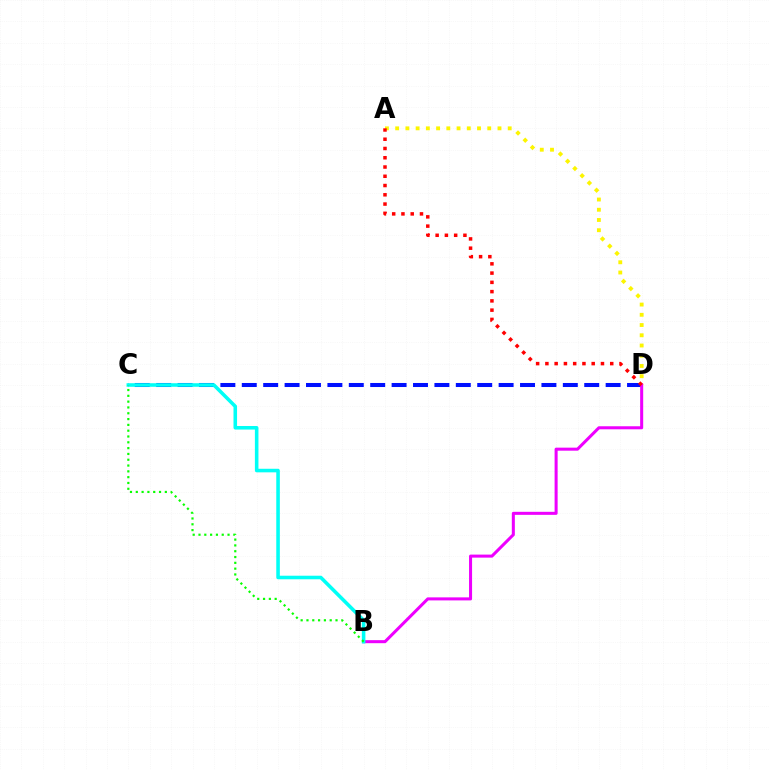{('C', 'D'): [{'color': '#0010ff', 'line_style': 'dashed', 'thickness': 2.91}], ('A', 'D'): [{'color': '#fcf500', 'line_style': 'dotted', 'thickness': 2.78}, {'color': '#ff0000', 'line_style': 'dotted', 'thickness': 2.52}], ('B', 'D'): [{'color': '#ee00ff', 'line_style': 'solid', 'thickness': 2.19}], ('B', 'C'): [{'color': '#00fff6', 'line_style': 'solid', 'thickness': 2.57}, {'color': '#08ff00', 'line_style': 'dotted', 'thickness': 1.58}]}